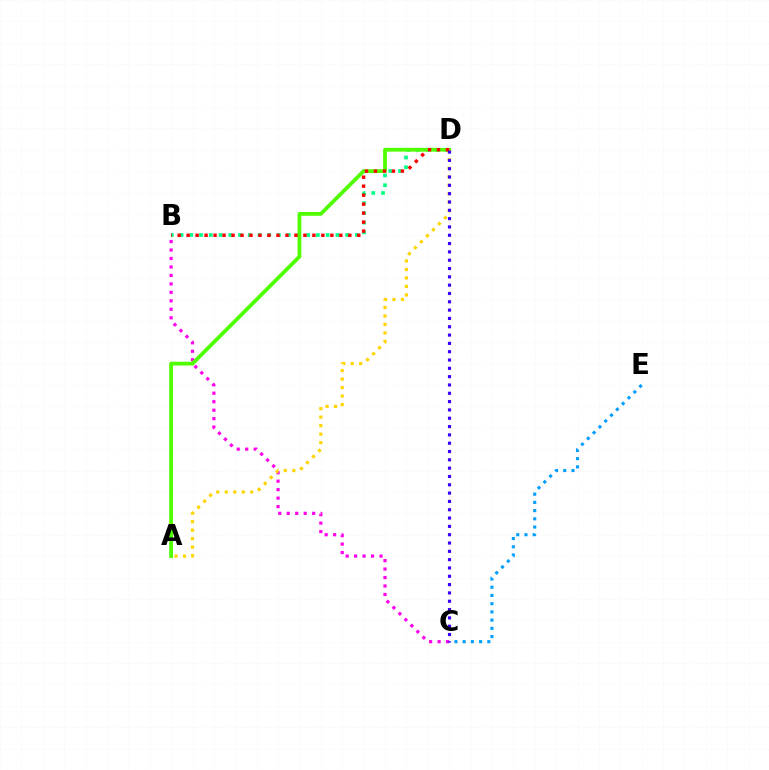{('B', 'C'): [{'color': '#ff00ed', 'line_style': 'dotted', 'thickness': 2.3}], ('B', 'D'): [{'color': '#00ff86', 'line_style': 'dotted', 'thickness': 2.65}, {'color': '#ff0000', 'line_style': 'dotted', 'thickness': 2.44}], ('A', 'D'): [{'color': '#4fff00', 'line_style': 'solid', 'thickness': 2.72}, {'color': '#ffd500', 'line_style': 'dotted', 'thickness': 2.31}], ('C', 'E'): [{'color': '#009eff', 'line_style': 'dotted', 'thickness': 2.23}], ('C', 'D'): [{'color': '#3700ff', 'line_style': 'dotted', 'thickness': 2.26}]}